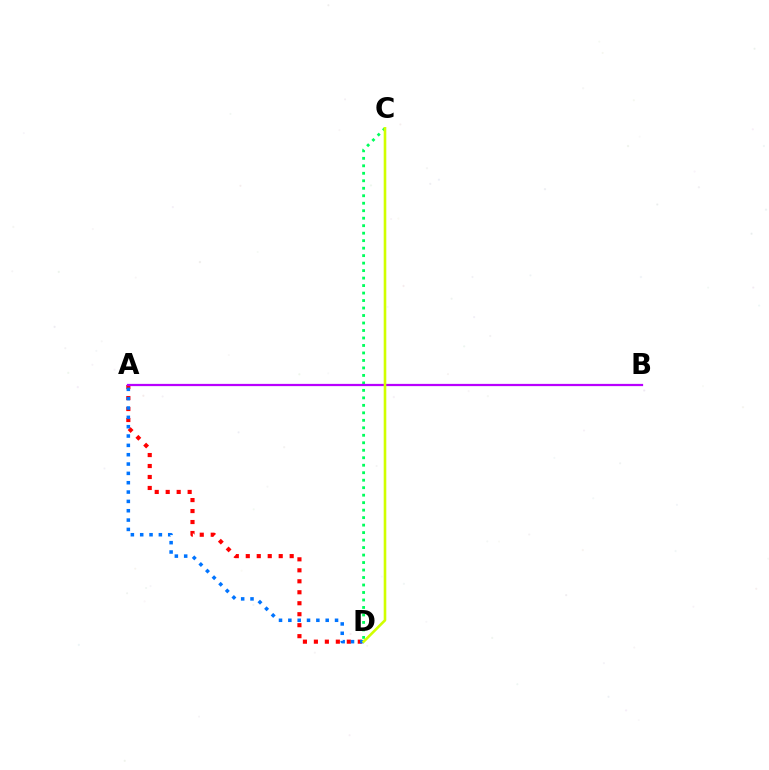{('A', 'D'): [{'color': '#ff0000', 'line_style': 'dotted', 'thickness': 2.98}, {'color': '#0074ff', 'line_style': 'dotted', 'thickness': 2.54}], ('C', 'D'): [{'color': '#00ff5c', 'line_style': 'dotted', 'thickness': 2.03}, {'color': '#d1ff00', 'line_style': 'solid', 'thickness': 1.88}], ('A', 'B'): [{'color': '#b900ff', 'line_style': 'solid', 'thickness': 1.62}]}